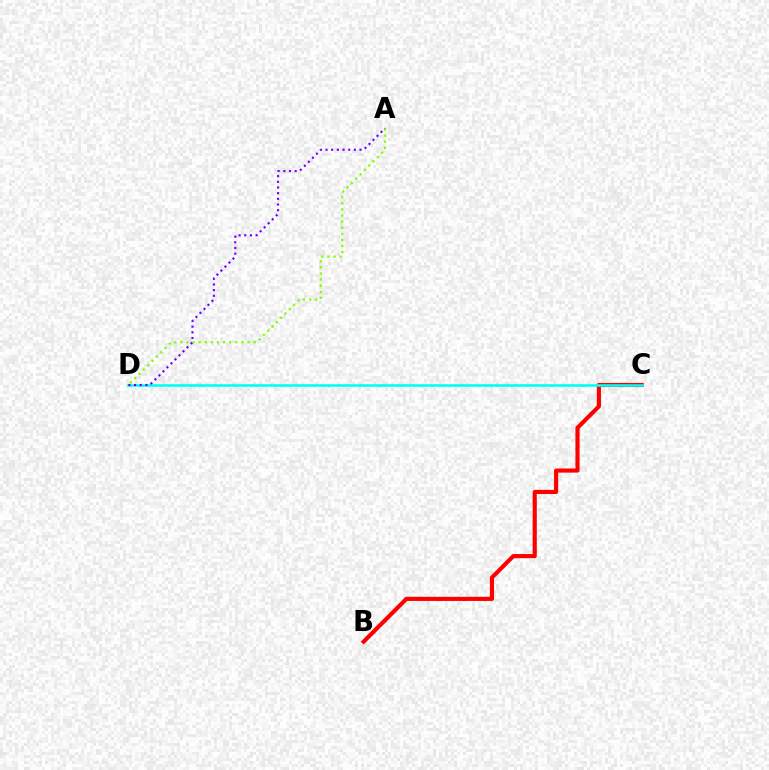{('B', 'C'): [{'color': '#ff0000', 'line_style': 'solid', 'thickness': 2.98}], ('A', 'D'): [{'color': '#84ff00', 'line_style': 'dotted', 'thickness': 1.66}, {'color': '#7200ff', 'line_style': 'dotted', 'thickness': 1.54}], ('C', 'D'): [{'color': '#00fff6', 'line_style': 'solid', 'thickness': 1.87}]}